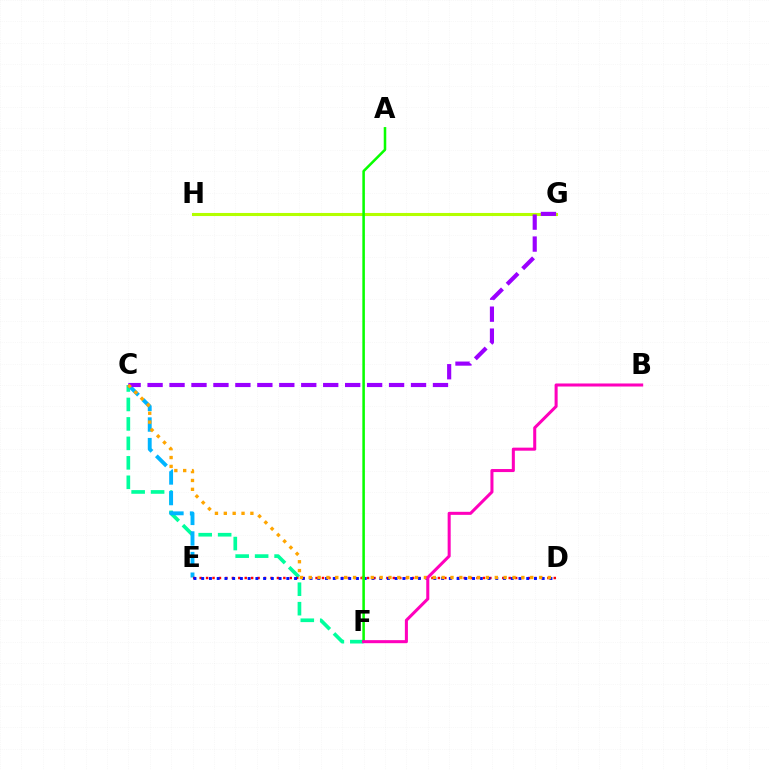{('G', 'H'): [{'color': '#b3ff00', 'line_style': 'solid', 'thickness': 2.21}], ('C', 'F'): [{'color': '#00ff9d', 'line_style': 'dashed', 'thickness': 2.64}], ('C', 'E'): [{'color': '#00b5ff', 'line_style': 'dashed', 'thickness': 2.8}], ('D', 'E'): [{'color': '#ff0000', 'line_style': 'dotted', 'thickness': 1.75}, {'color': '#0010ff', 'line_style': 'dotted', 'thickness': 2.1}], ('C', 'G'): [{'color': '#9b00ff', 'line_style': 'dashed', 'thickness': 2.98}], ('C', 'D'): [{'color': '#ffa500', 'line_style': 'dotted', 'thickness': 2.41}], ('A', 'F'): [{'color': '#08ff00', 'line_style': 'solid', 'thickness': 1.83}], ('B', 'F'): [{'color': '#ff00bd', 'line_style': 'solid', 'thickness': 2.19}]}